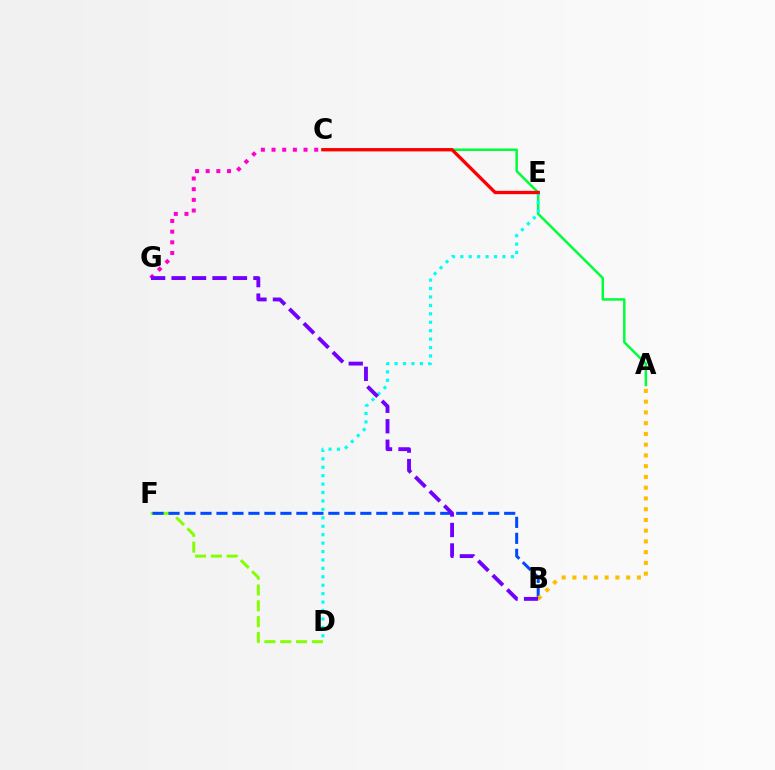{('D', 'F'): [{'color': '#84ff00', 'line_style': 'dashed', 'thickness': 2.15}], ('C', 'G'): [{'color': '#ff00cf', 'line_style': 'dotted', 'thickness': 2.9}], ('B', 'F'): [{'color': '#004bff', 'line_style': 'dashed', 'thickness': 2.17}], ('A', 'C'): [{'color': '#00ff39', 'line_style': 'solid', 'thickness': 1.79}], ('A', 'B'): [{'color': '#ffbd00', 'line_style': 'dotted', 'thickness': 2.92}], ('D', 'E'): [{'color': '#00fff6', 'line_style': 'dotted', 'thickness': 2.29}], ('B', 'G'): [{'color': '#7200ff', 'line_style': 'dashed', 'thickness': 2.78}], ('C', 'E'): [{'color': '#ff0000', 'line_style': 'solid', 'thickness': 2.4}]}